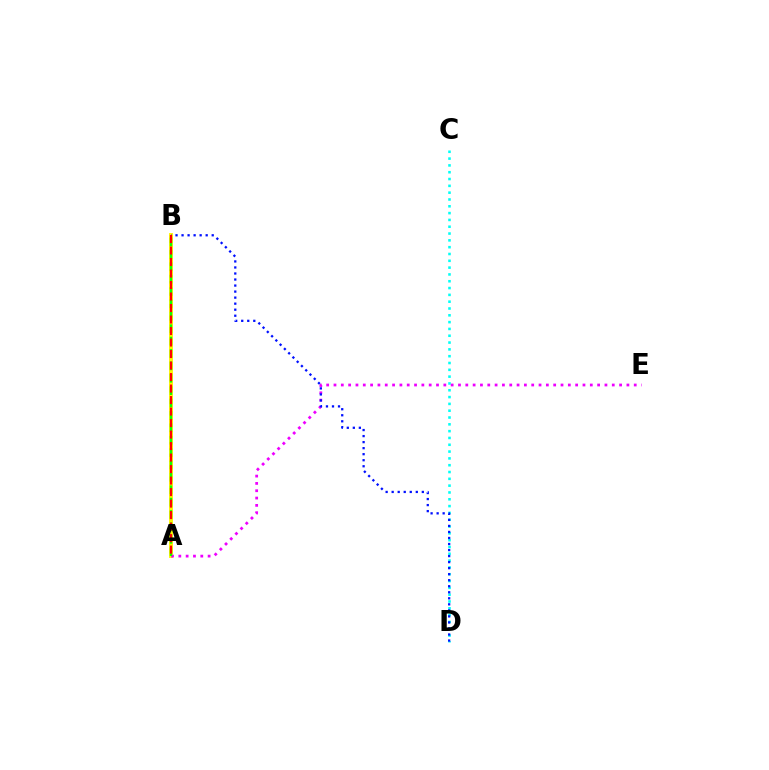{('A', 'B'): [{'color': '#fcf500', 'line_style': 'solid', 'thickness': 2.81}, {'color': '#08ff00', 'line_style': 'dashed', 'thickness': 1.68}, {'color': '#ff0000', 'line_style': 'dashed', 'thickness': 1.56}], ('C', 'D'): [{'color': '#00fff6', 'line_style': 'dotted', 'thickness': 1.85}], ('A', 'E'): [{'color': '#ee00ff', 'line_style': 'dotted', 'thickness': 1.99}], ('B', 'D'): [{'color': '#0010ff', 'line_style': 'dotted', 'thickness': 1.64}]}